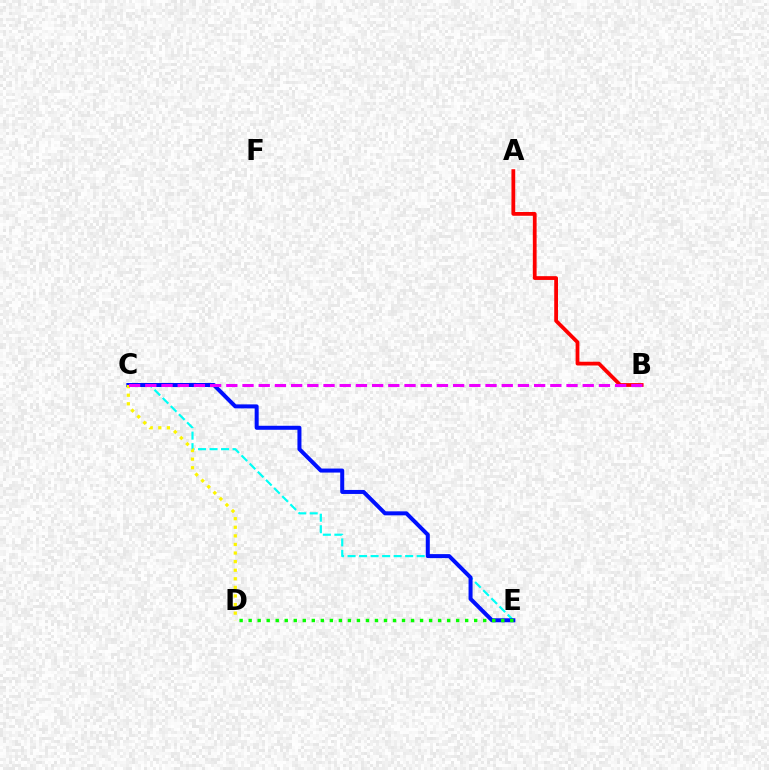{('C', 'E'): [{'color': '#00fff6', 'line_style': 'dashed', 'thickness': 1.57}, {'color': '#0010ff', 'line_style': 'solid', 'thickness': 2.89}], ('D', 'E'): [{'color': '#08ff00', 'line_style': 'dotted', 'thickness': 2.45}], ('A', 'B'): [{'color': '#ff0000', 'line_style': 'solid', 'thickness': 2.72}], ('C', 'D'): [{'color': '#fcf500', 'line_style': 'dotted', 'thickness': 2.33}], ('B', 'C'): [{'color': '#ee00ff', 'line_style': 'dashed', 'thickness': 2.2}]}